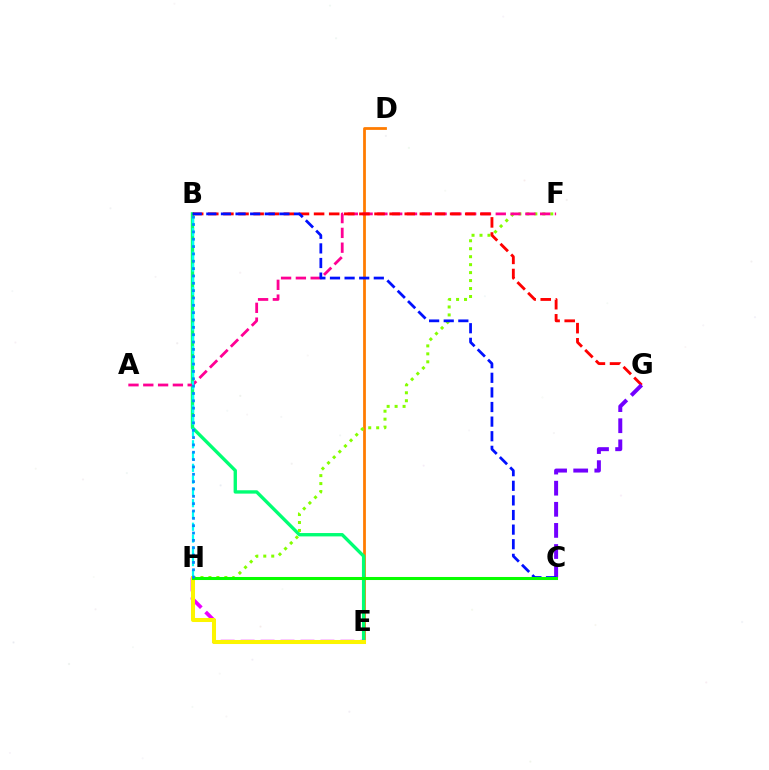{('D', 'E'): [{'color': '#ff7c00', 'line_style': 'solid', 'thickness': 2.0}], ('B', 'E'): [{'color': '#00ff74', 'line_style': 'solid', 'thickness': 2.42}], ('F', 'H'): [{'color': '#84ff00', 'line_style': 'dotted', 'thickness': 2.16}], ('A', 'F'): [{'color': '#ff0094', 'line_style': 'dashed', 'thickness': 2.01}], ('B', 'G'): [{'color': '#ff0000', 'line_style': 'dashed', 'thickness': 2.05}], ('C', 'G'): [{'color': '#7200ff', 'line_style': 'dashed', 'thickness': 2.87}], ('B', 'H'): [{'color': '#00fff6', 'line_style': 'dashed', 'thickness': 1.6}, {'color': '#008cff', 'line_style': 'dotted', 'thickness': 2.0}], ('E', 'H'): [{'color': '#ee00ff', 'line_style': 'dashed', 'thickness': 2.71}, {'color': '#fcf500', 'line_style': 'solid', 'thickness': 2.9}], ('B', 'C'): [{'color': '#0010ff', 'line_style': 'dashed', 'thickness': 1.98}], ('C', 'H'): [{'color': '#08ff00', 'line_style': 'solid', 'thickness': 2.19}]}